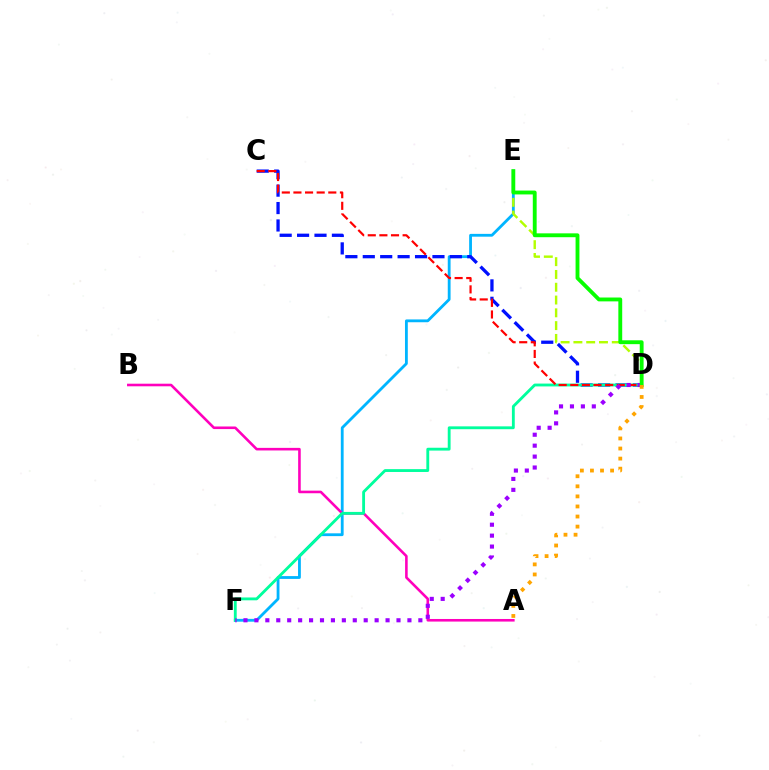{('E', 'F'): [{'color': '#00b5ff', 'line_style': 'solid', 'thickness': 2.03}], ('D', 'E'): [{'color': '#b3ff00', 'line_style': 'dashed', 'thickness': 1.74}, {'color': '#08ff00', 'line_style': 'solid', 'thickness': 2.78}], ('A', 'B'): [{'color': '#ff00bd', 'line_style': 'solid', 'thickness': 1.87}], ('C', 'D'): [{'color': '#0010ff', 'line_style': 'dashed', 'thickness': 2.37}, {'color': '#ff0000', 'line_style': 'dashed', 'thickness': 1.58}], ('D', 'F'): [{'color': '#00ff9d', 'line_style': 'solid', 'thickness': 2.05}, {'color': '#9b00ff', 'line_style': 'dotted', 'thickness': 2.97}], ('A', 'D'): [{'color': '#ffa500', 'line_style': 'dotted', 'thickness': 2.74}]}